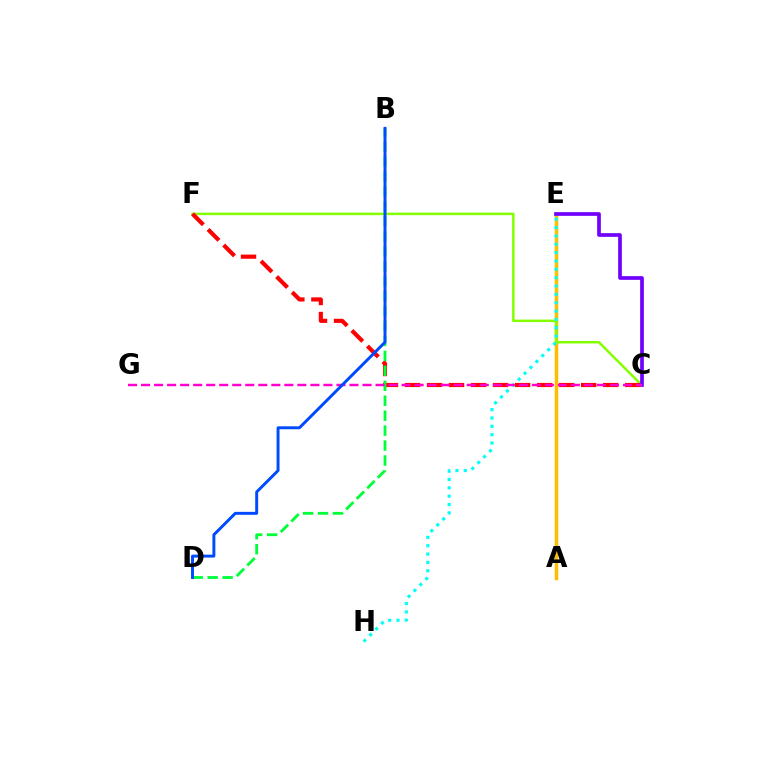{('A', 'E'): [{'color': '#ffbd00', 'line_style': 'solid', 'thickness': 2.52}], ('C', 'F'): [{'color': '#84ff00', 'line_style': 'solid', 'thickness': 1.79}, {'color': '#ff0000', 'line_style': 'dashed', 'thickness': 2.99}], ('E', 'H'): [{'color': '#00fff6', 'line_style': 'dotted', 'thickness': 2.27}], ('B', 'D'): [{'color': '#00ff39', 'line_style': 'dashed', 'thickness': 2.03}, {'color': '#004bff', 'line_style': 'solid', 'thickness': 2.11}], ('C', 'E'): [{'color': '#7200ff', 'line_style': 'solid', 'thickness': 2.65}], ('C', 'G'): [{'color': '#ff00cf', 'line_style': 'dashed', 'thickness': 1.77}]}